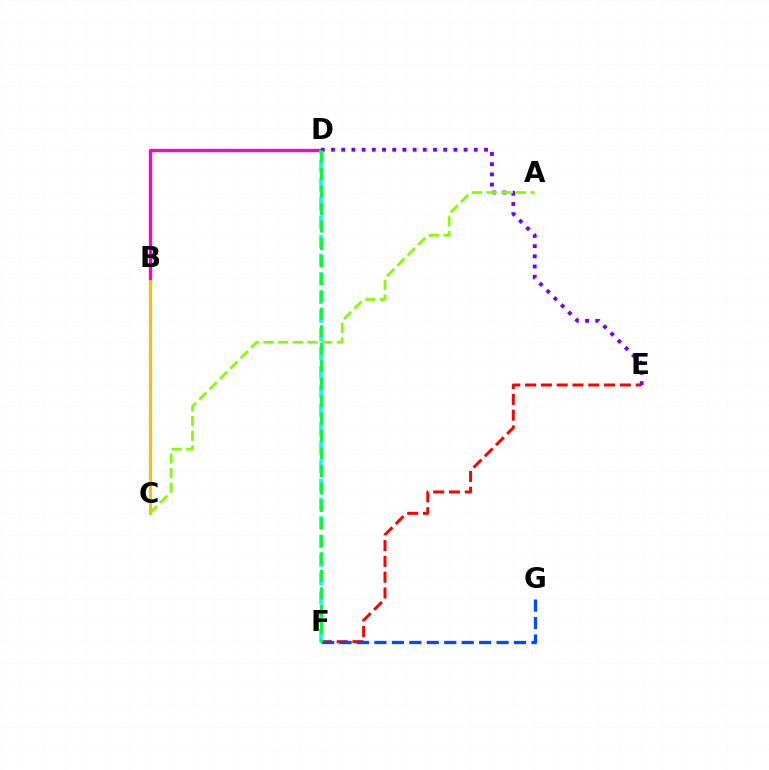{('B', 'C'): [{'color': '#ffbd00', 'line_style': 'solid', 'thickness': 2.23}], ('B', 'D'): [{'color': '#ff00cf', 'line_style': 'solid', 'thickness': 2.4}], ('D', 'F'): [{'color': '#00fff6', 'line_style': 'dashed', 'thickness': 2.55}, {'color': '#00ff39', 'line_style': 'dashed', 'thickness': 2.37}], ('E', 'F'): [{'color': '#ff0000', 'line_style': 'dashed', 'thickness': 2.15}], ('D', 'E'): [{'color': '#7200ff', 'line_style': 'dotted', 'thickness': 2.77}], ('A', 'C'): [{'color': '#84ff00', 'line_style': 'dashed', 'thickness': 1.99}], ('F', 'G'): [{'color': '#004bff', 'line_style': 'dashed', 'thickness': 2.37}]}